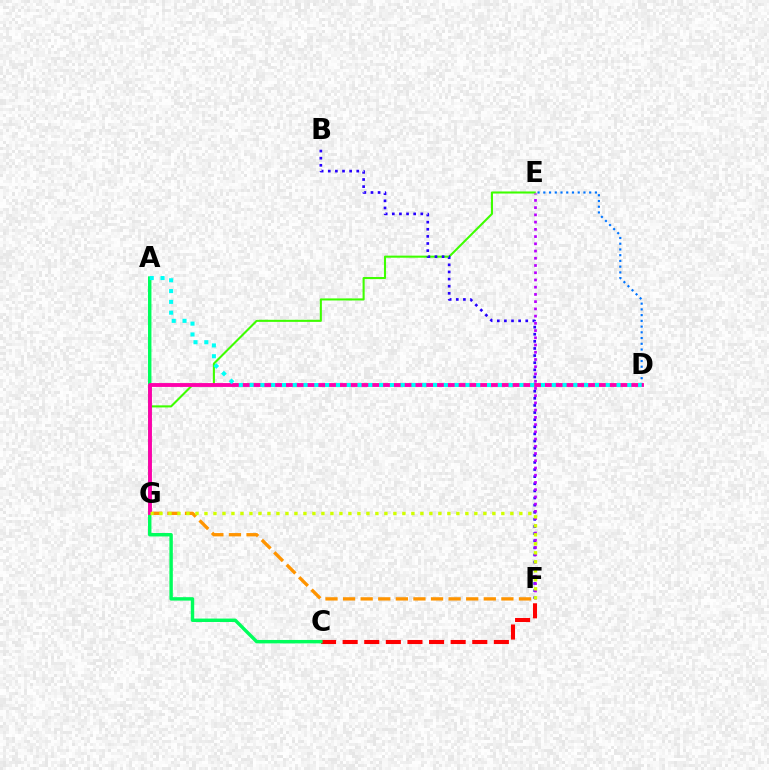{('E', 'G'): [{'color': '#3dff00', 'line_style': 'solid', 'thickness': 1.5}], ('B', 'F'): [{'color': '#2500ff', 'line_style': 'dotted', 'thickness': 1.93}], ('D', 'E'): [{'color': '#0074ff', 'line_style': 'dotted', 'thickness': 1.56}], ('C', 'F'): [{'color': '#ff0000', 'line_style': 'dashed', 'thickness': 2.93}], ('F', 'G'): [{'color': '#ff9400', 'line_style': 'dashed', 'thickness': 2.39}, {'color': '#d1ff00', 'line_style': 'dotted', 'thickness': 2.44}], ('A', 'C'): [{'color': '#00ff5c', 'line_style': 'solid', 'thickness': 2.47}], ('D', 'G'): [{'color': '#ff00ac', 'line_style': 'solid', 'thickness': 2.78}], ('E', 'F'): [{'color': '#b900ff', 'line_style': 'dotted', 'thickness': 1.96}], ('A', 'D'): [{'color': '#00fff6', 'line_style': 'dotted', 'thickness': 2.93}]}